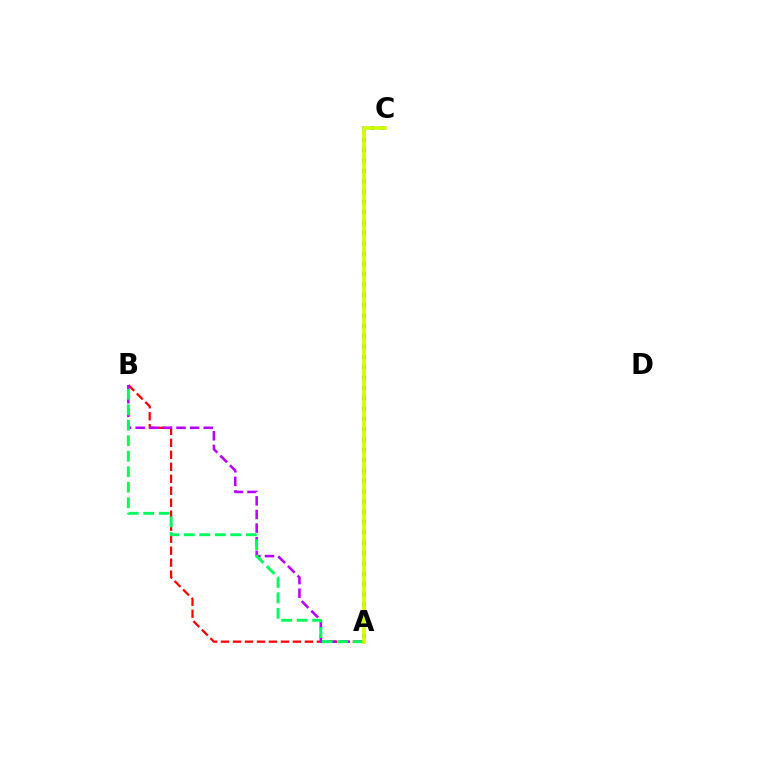{('A', 'B'): [{'color': '#ff0000', 'line_style': 'dashed', 'thickness': 1.63}, {'color': '#b900ff', 'line_style': 'dashed', 'thickness': 1.85}, {'color': '#00ff5c', 'line_style': 'dashed', 'thickness': 2.1}], ('A', 'C'): [{'color': '#0074ff', 'line_style': 'dotted', 'thickness': 2.81}, {'color': '#d1ff00', 'line_style': 'solid', 'thickness': 2.66}]}